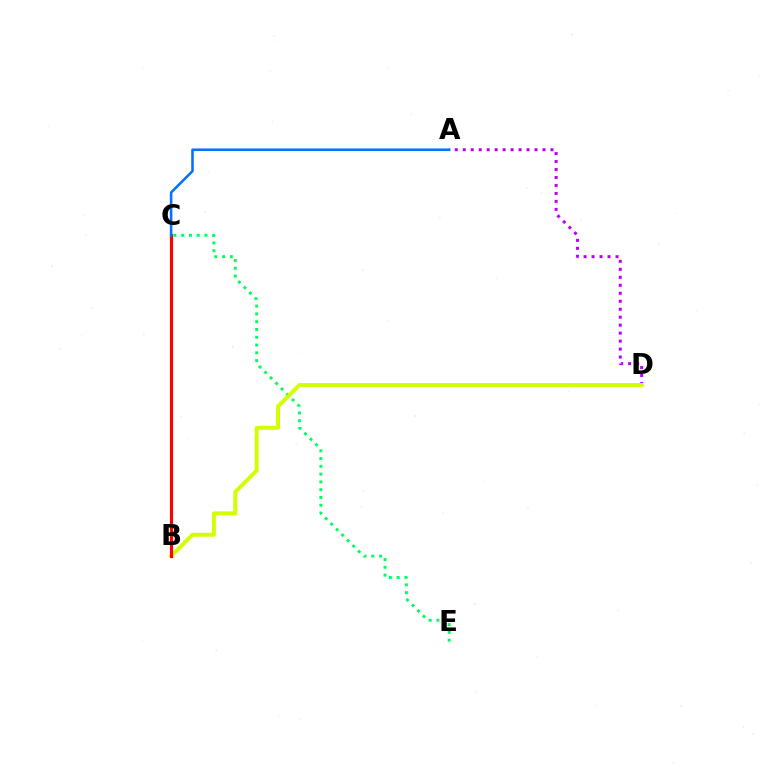{('A', 'D'): [{'color': '#b900ff', 'line_style': 'dotted', 'thickness': 2.17}], ('C', 'E'): [{'color': '#00ff5c', 'line_style': 'dotted', 'thickness': 2.11}], ('B', 'D'): [{'color': '#d1ff00', 'line_style': 'solid', 'thickness': 2.82}], ('B', 'C'): [{'color': '#ff0000', 'line_style': 'solid', 'thickness': 2.26}], ('A', 'C'): [{'color': '#0074ff', 'line_style': 'solid', 'thickness': 1.85}]}